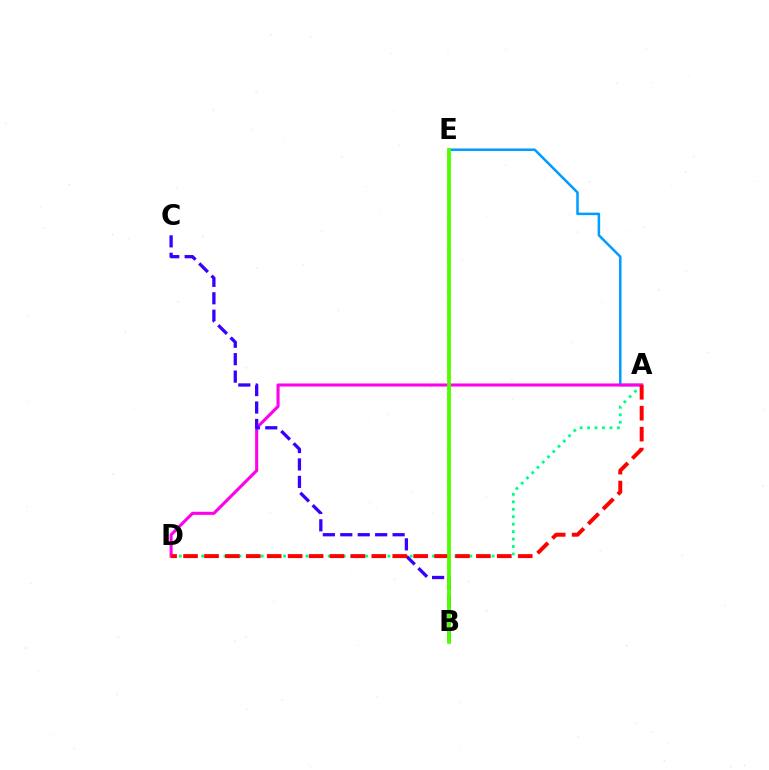{('A', 'E'): [{'color': '#009eff', 'line_style': 'solid', 'thickness': 1.82}], ('B', 'E'): [{'color': '#ffd500', 'line_style': 'dotted', 'thickness': 2.87}, {'color': '#4fff00', 'line_style': 'solid', 'thickness': 2.73}], ('A', 'D'): [{'color': '#00ff86', 'line_style': 'dotted', 'thickness': 2.02}, {'color': '#ff00ed', 'line_style': 'solid', 'thickness': 2.22}, {'color': '#ff0000', 'line_style': 'dashed', 'thickness': 2.84}], ('B', 'C'): [{'color': '#3700ff', 'line_style': 'dashed', 'thickness': 2.37}]}